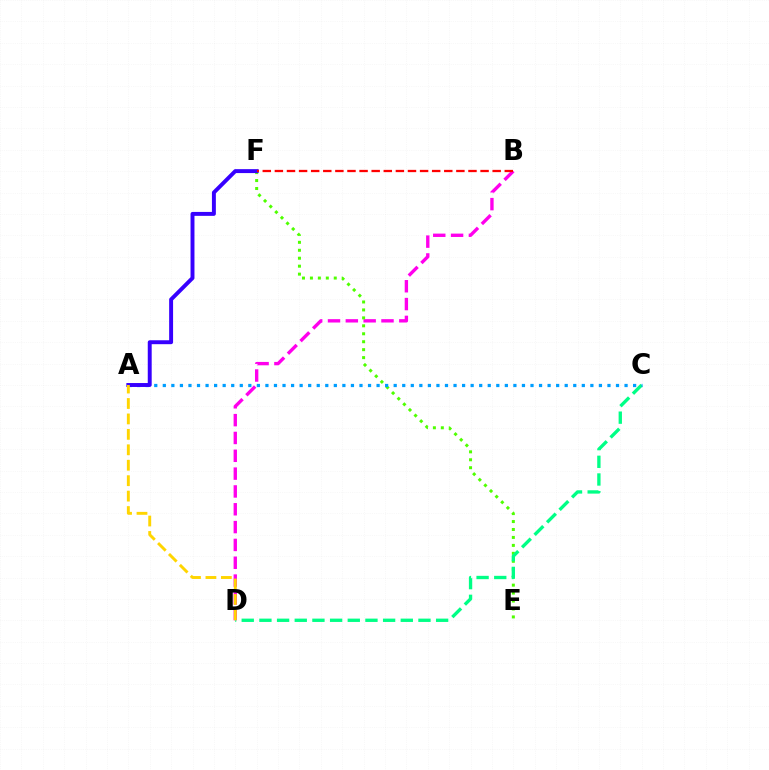{('B', 'D'): [{'color': '#ff00ed', 'line_style': 'dashed', 'thickness': 2.42}], ('E', 'F'): [{'color': '#4fff00', 'line_style': 'dotted', 'thickness': 2.16}], ('C', 'D'): [{'color': '#00ff86', 'line_style': 'dashed', 'thickness': 2.4}], ('A', 'C'): [{'color': '#009eff', 'line_style': 'dotted', 'thickness': 2.32}], ('A', 'F'): [{'color': '#3700ff', 'line_style': 'solid', 'thickness': 2.83}], ('B', 'F'): [{'color': '#ff0000', 'line_style': 'dashed', 'thickness': 1.64}], ('A', 'D'): [{'color': '#ffd500', 'line_style': 'dashed', 'thickness': 2.1}]}